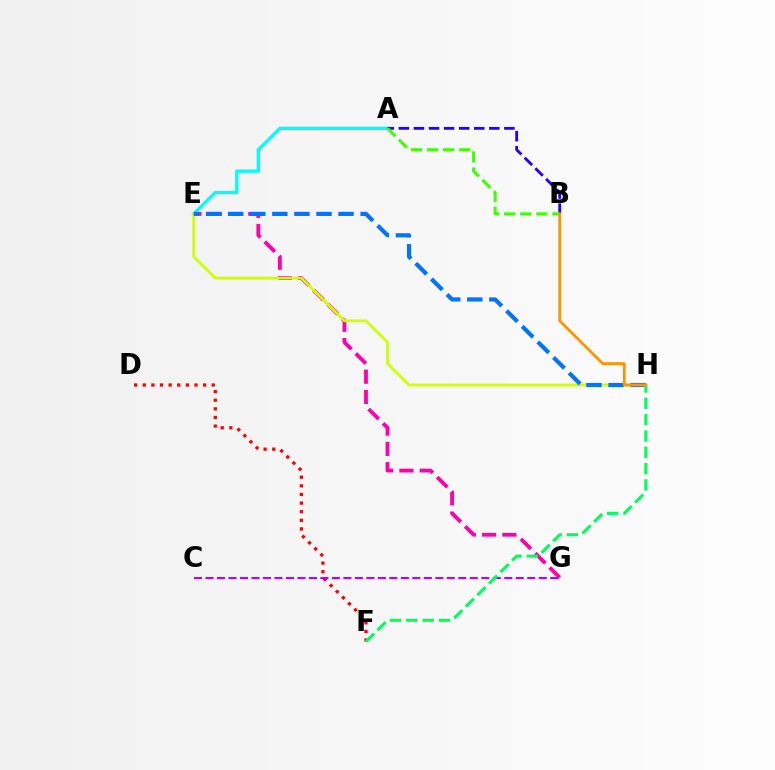{('A', 'E'): [{'color': '#00fff6', 'line_style': 'solid', 'thickness': 2.39}], ('A', 'B'): [{'color': '#2500ff', 'line_style': 'dashed', 'thickness': 2.05}, {'color': '#3dff00', 'line_style': 'dashed', 'thickness': 2.19}], ('E', 'G'): [{'color': '#ff00ac', 'line_style': 'dashed', 'thickness': 2.76}], ('D', 'F'): [{'color': '#ff0000', 'line_style': 'dotted', 'thickness': 2.34}], ('E', 'H'): [{'color': '#d1ff00', 'line_style': 'solid', 'thickness': 2.03}, {'color': '#0074ff', 'line_style': 'dashed', 'thickness': 3.0}], ('C', 'G'): [{'color': '#b900ff', 'line_style': 'dashed', 'thickness': 1.56}], ('F', 'H'): [{'color': '#00ff5c', 'line_style': 'dashed', 'thickness': 2.22}], ('B', 'H'): [{'color': '#ff9400', 'line_style': 'solid', 'thickness': 2.01}]}